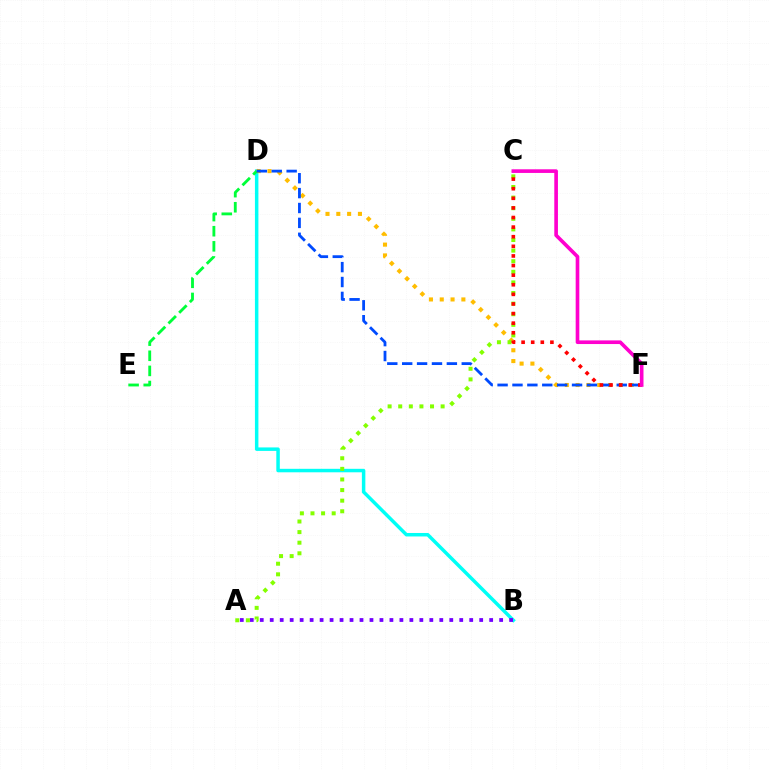{('B', 'D'): [{'color': '#00fff6', 'line_style': 'solid', 'thickness': 2.51}], ('D', 'F'): [{'color': '#ffbd00', 'line_style': 'dotted', 'thickness': 2.94}, {'color': '#004bff', 'line_style': 'dashed', 'thickness': 2.02}], ('A', 'B'): [{'color': '#7200ff', 'line_style': 'dotted', 'thickness': 2.71}], ('D', 'E'): [{'color': '#00ff39', 'line_style': 'dashed', 'thickness': 2.05}], ('A', 'C'): [{'color': '#84ff00', 'line_style': 'dotted', 'thickness': 2.88}], ('C', 'F'): [{'color': '#ff0000', 'line_style': 'dotted', 'thickness': 2.61}, {'color': '#ff00cf', 'line_style': 'solid', 'thickness': 2.63}]}